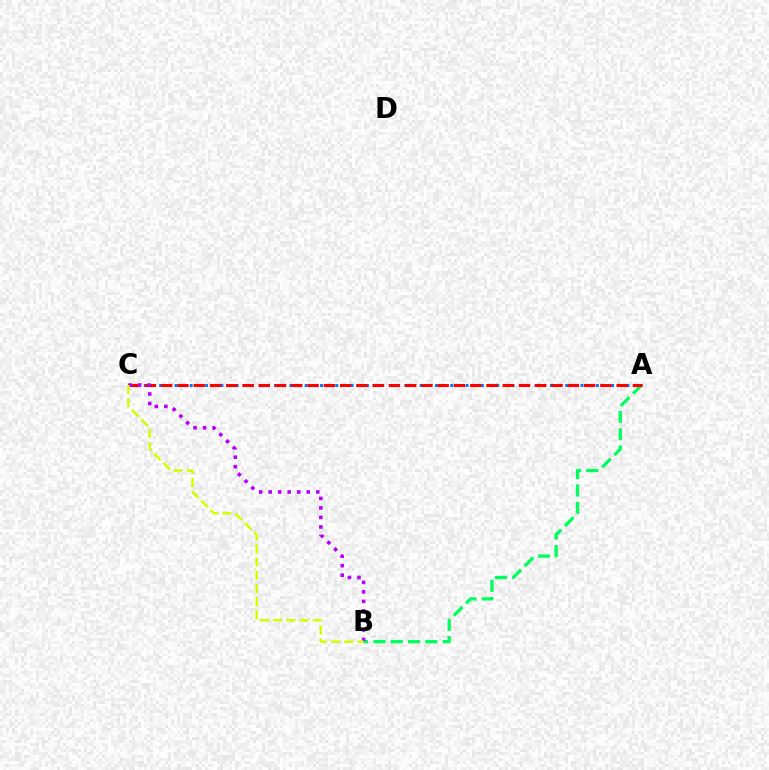{('A', 'C'): [{'color': '#0074ff', 'line_style': 'dotted', 'thickness': 2.08}, {'color': '#ff0000', 'line_style': 'dashed', 'thickness': 2.21}], ('A', 'B'): [{'color': '#00ff5c', 'line_style': 'dashed', 'thickness': 2.35}], ('B', 'C'): [{'color': '#b900ff', 'line_style': 'dotted', 'thickness': 2.59}, {'color': '#d1ff00', 'line_style': 'dashed', 'thickness': 1.79}]}